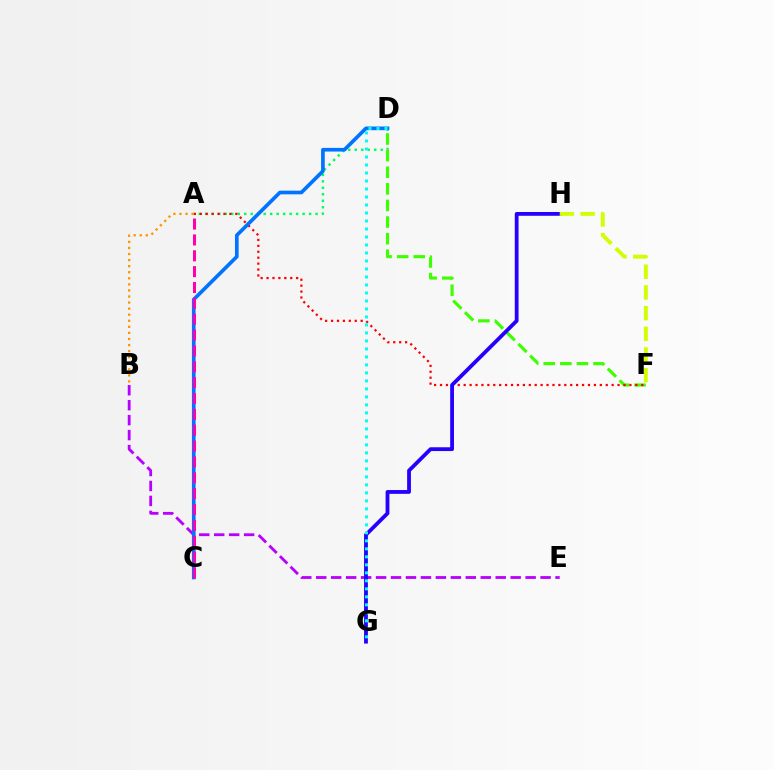{('A', 'D'): [{'color': '#00ff5c', 'line_style': 'dotted', 'thickness': 1.76}], ('D', 'F'): [{'color': '#3dff00', 'line_style': 'dashed', 'thickness': 2.26}], ('A', 'F'): [{'color': '#ff0000', 'line_style': 'dotted', 'thickness': 1.61}], ('B', 'E'): [{'color': '#b900ff', 'line_style': 'dashed', 'thickness': 2.03}], ('C', 'D'): [{'color': '#0074ff', 'line_style': 'solid', 'thickness': 2.64}], ('G', 'H'): [{'color': '#2500ff', 'line_style': 'solid', 'thickness': 2.74}], ('A', 'C'): [{'color': '#ff00ac', 'line_style': 'dashed', 'thickness': 2.15}], ('A', 'B'): [{'color': '#ff9400', 'line_style': 'dotted', 'thickness': 1.65}], ('D', 'G'): [{'color': '#00fff6', 'line_style': 'dotted', 'thickness': 2.17}], ('F', 'H'): [{'color': '#d1ff00', 'line_style': 'dashed', 'thickness': 2.81}]}